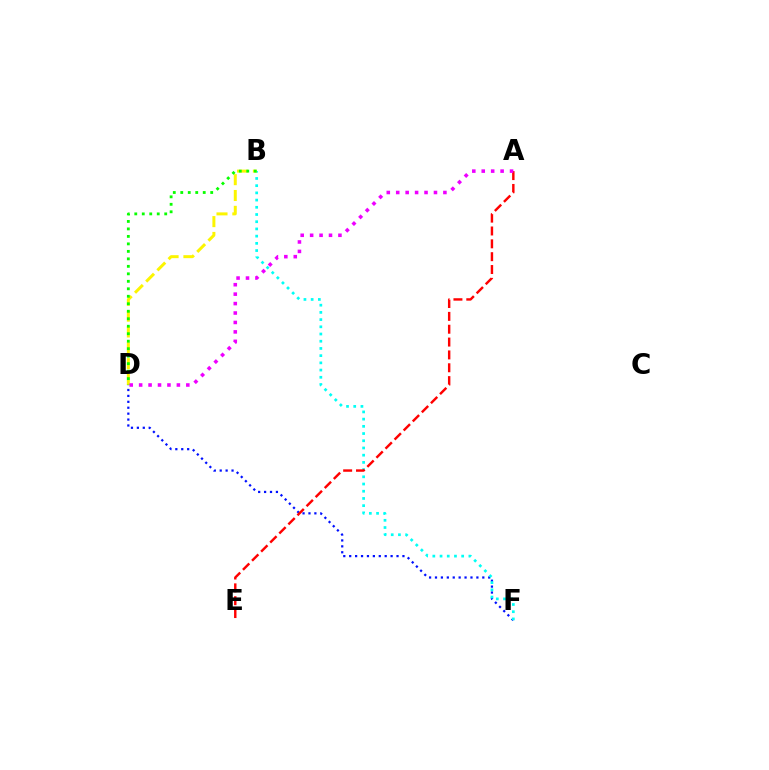{('D', 'F'): [{'color': '#0010ff', 'line_style': 'dotted', 'thickness': 1.61}], ('B', 'F'): [{'color': '#00fff6', 'line_style': 'dotted', 'thickness': 1.96}], ('A', 'E'): [{'color': '#ff0000', 'line_style': 'dashed', 'thickness': 1.75}], ('B', 'D'): [{'color': '#fcf500', 'line_style': 'dashed', 'thickness': 2.15}, {'color': '#08ff00', 'line_style': 'dotted', 'thickness': 2.03}], ('A', 'D'): [{'color': '#ee00ff', 'line_style': 'dotted', 'thickness': 2.56}]}